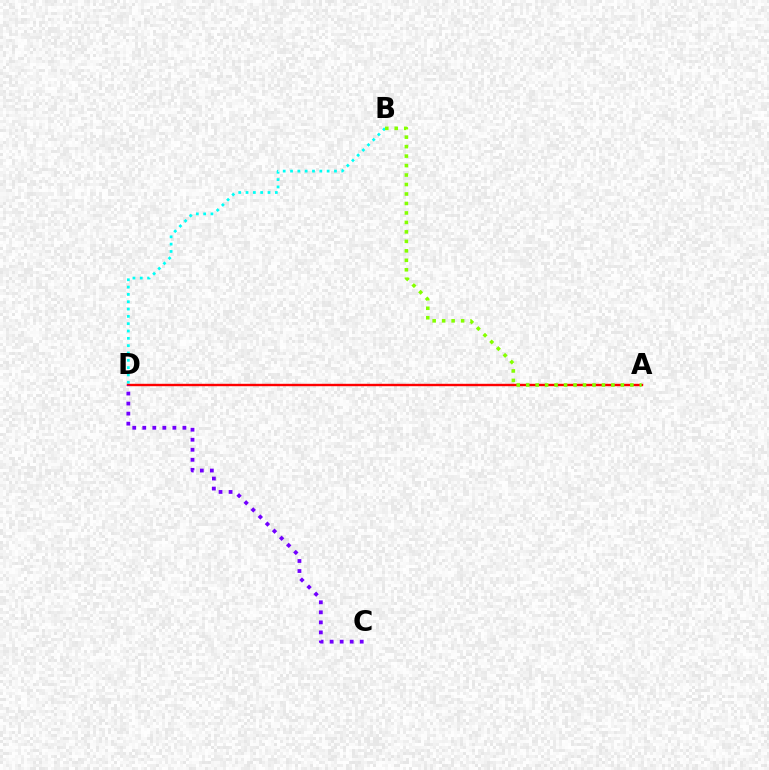{('B', 'D'): [{'color': '#00fff6', 'line_style': 'dotted', 'thickness': 1.99}], ('A', 'D'): [{'color': '#ff0000', 'line_style': 'solid', 'thickness': 1.73}], ('A', 'B'): [{'color': '#84ff00', 'line_style': 'dotted', 'thickness': 2.57}], ('C', 'D'): [{'color': '#7200ff', 'line_style': 'dotted', 'thickness': 2.73}]}